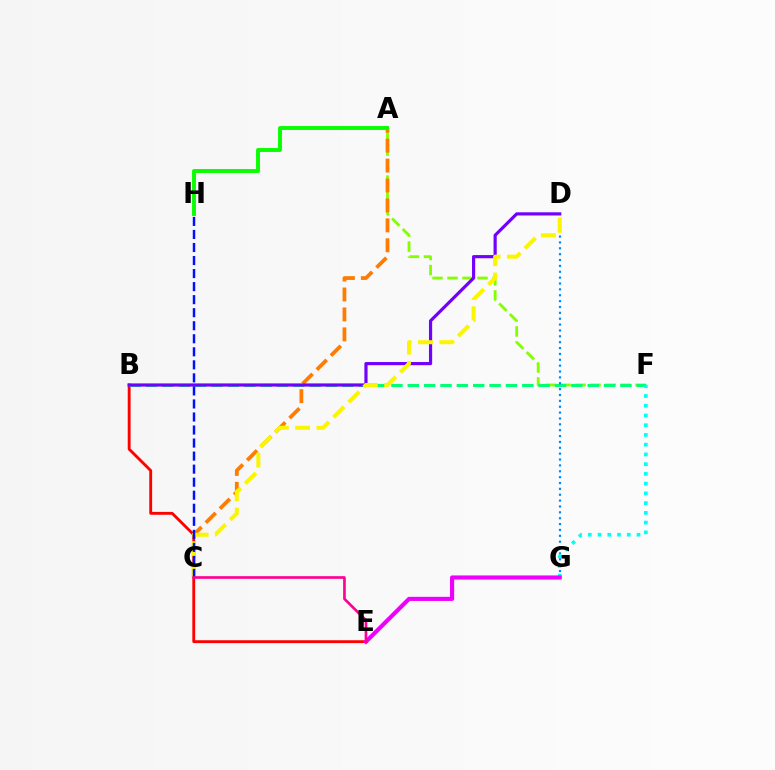{('A', 'F'): [{'color': '#84ff00', 'line_style': 'dashed', 'thickness': 2.04}], ('B', 'E'): [{'color': '#ff0000', 'line_style': 'solid', 'thickness': 2.06}], ('B', 'F'): [{'color': '#00ff74', 'line_style': 'dashed', 'thickness': 2.22}], ('D', 'G'): [{'color': '#008cff', 'line_style': 'dotted', 'thickness': 1.59}], ('A', 'C'): [{'color': '#ff7c00', 'line_style': 'dashed', 'thickness': 2.71}], ('B', 'D'): [{'color': '#7200ff', 'line_style': 'solid', 'thickness': 2.29}], ('F', 'G'): [{'color': '#00fff6', 'line_style': 'dotted', 'thickness': 2.65}], ('C', 'D'): [{'color': '#fcf500', 'line_style': 'dashed', 'thickness': 2.9}], ('E', 'G'): [{'color': '#ee00ff', 'line_style': 'solid', 'thickness': 2.97}], ('C', 'H'): [{'color': '#0010ff', 'line_style': 'dashed', 'thickness': 1.77}], ('C', 'E'): [{'color': '#ff0094', 'line_style': 'solid', 'thickness': 1.91}], ('A', 'H'): [{'color': '#08ff00', 'line_style': 'solid', 'thickness': 2.8}]}